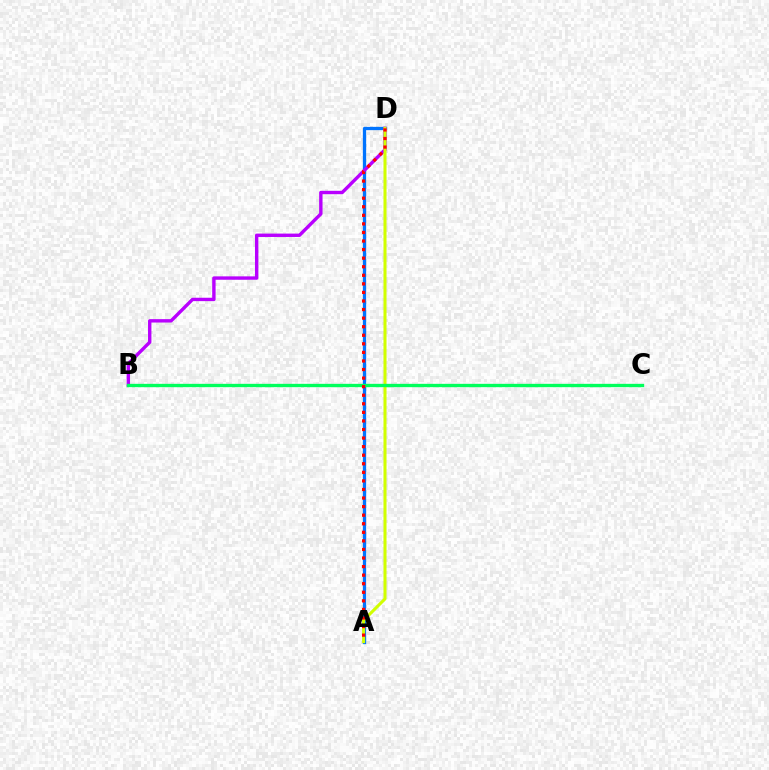{('A', 'D'): [{'color': '#0074ff', 'line_style': 'solid', 'thickness': 2.37}, {'color': '#d1ff00', 'line_style': 'solid', 'thickness': 2.19}, {'color': '#ff0000', 'line_style': 'dotted', 'thickness': 2.33}], ('B', 'D'): [{'color': '#b900ff', 'line_style': 'solid', 'thickness': 2.44}], ('B', 'C'): [{'color': '#00ff5c', 'line_style': 'solid', 'thickness': 2.4}]}